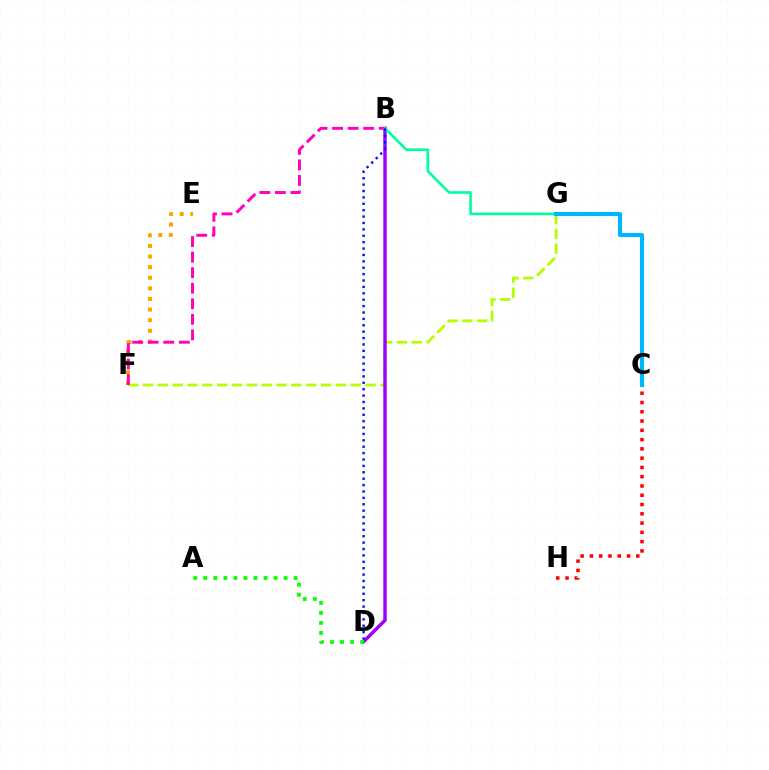{('F', 'G'): [{'color': '#b3ff00', 'line_style': 'dashed', 'thickness': 2.02}], ('E', 'F'): [{'color': '#ffa500', 'line_style': 'dotted', 'thickness': 2.88}], ('B', 'D'): [{'color': '#9b00ff', 'line_style': 'solid', 'thickness': 2.46}, {'color': '#0010ff', 'line_style': 'dotted', 'thickness': 1.74}], ('B', 'F'): [{'color': '#ff00bd', 'line_style': 'dashed', 'thickness': 2.11}], ('C', 'H'): [{'color': '#ff0000', 'line_style': 'dotted', 'thickness': 2.52}], ('B', 'G'): [{'color': '#00ff9d', 'line_style': 'solid', 'thickness': 1.9}], ('C', 'G'): [{'color': '#00b5ff', 'line_style': 'solid', 'thickness': 2.96}], ('A', 'D'): [{'color': '#08ff00', 'line_style': 'dotted', 'thickness': 2.73}]}